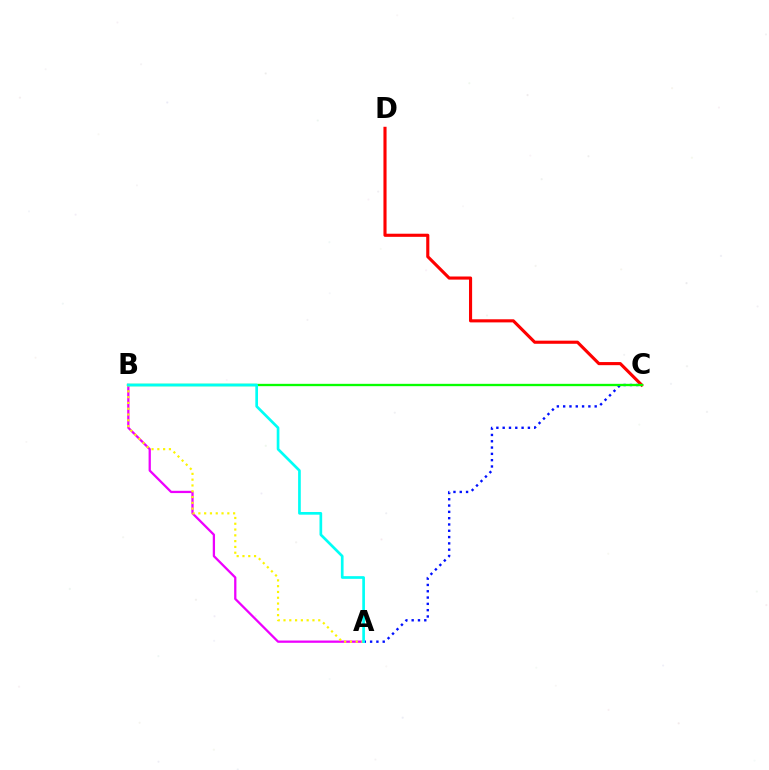{('C', 'D'): [{'color': '#ff0000', 'line_style': 'solid', 'thickness': 2.24}], ('A', 'B'): [{'color': '#ee00ff', 'line_style': 'solid', 'thickness': 1.64}, {'color': '#fcf500', 'line_style': 'dotted', 'thickness': 1.57}, {'color': '#00fff6', 'line_style': 'solid', 'thickness': 1.93}], ('A', 'C'): [{'color': '#0010ff', 'line_style': 'dotted', 'thickness': 1.71}], ('B', 'C'): [{'color': '#08ff00', 'line_style': 'solid', 'thickness': 1.68}]}